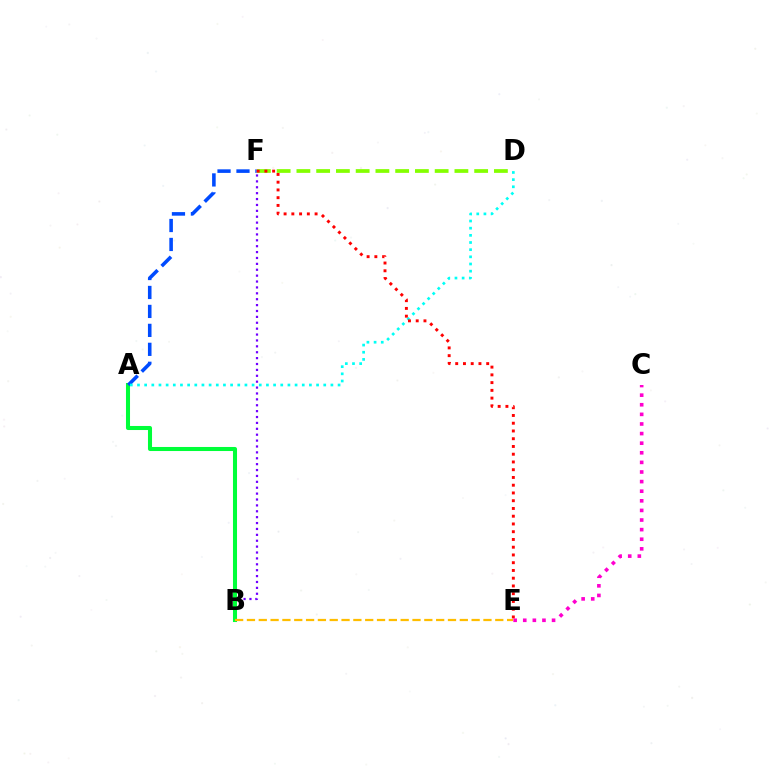{('B', 'F'): [{'color': '#7200ff', 'line_style': 'dotted', 'thickness': 1.6}], ('A', 'B'): [{'color': '#00ff39', 'line_style': 'solid', 'thickness': 2.92}], ('C', 'E'): [{'color': '#ff00cf', 'line_style': 'dotted', 'thickness': 2.61}], ('A', 'F'): [{'color': '#004bff', 'line_style': 'dashed', 'thickness': 2.58}], ('D', 'F'): [{'color': '#84ff00', 'line_style': 'dashed', 'thickness': 2.68}], ('B', 'E'): [{'color': '#ffbd00', 'line_style': 'dashed', 'thickness': 1.61}], ('A', 'D'): [{'color': '#00fff6', 'line_style': 'dotted', 'thickness': 1.95}], ('E', 'F'): [{'color': '#ff0000', 'line_style': 'dotted', 'thickness': 2.11}]}